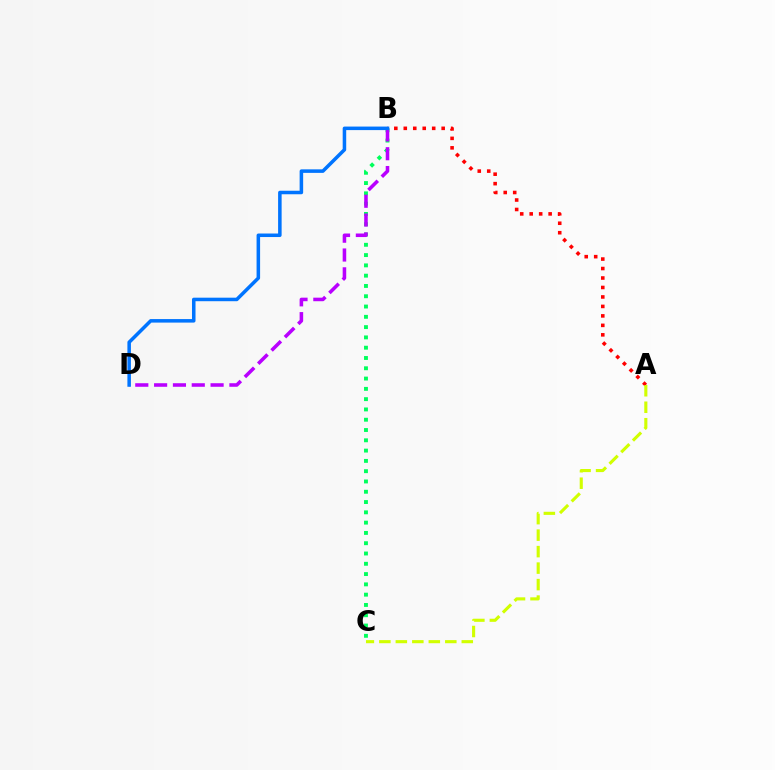{('A', 'B'): [{'color': '#ff0000', 'line_style': 'dotted', 'thickness': 2.57}], ('B', 'C'): [{'color': '#00ff5c', 'line_style': 'dotted', 'thickness': 2.8}], ('B', 'D'): [{'color': '#b900ff', 'line_style': 'dashed', 'thickness': 2.56}, {'color': '#0074ff', 'line_style': 'solid', 'thickness': 2.54}], ('A', 'C'): [{'color': '#d1ff00', 'line_style': 'dashed', 'thickness': 2.24}]}